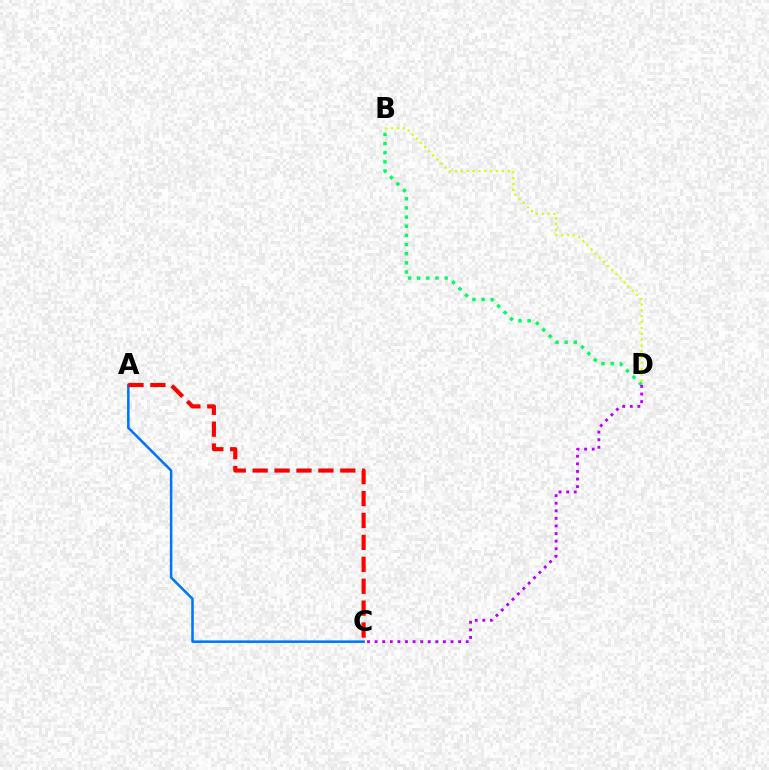{('B', 'D'): [{'color': '#00ff5c', 'line_style': 'dotted', 'thickness': 2.49}, {'color': '#d1ff00', 'line_style': 'dotted', 'thickness': 1.59}], ('A', 'C'): [{'color': '#0074ff', 'line_style': 'solid', 'thickness': 1.82}, {'color': '#ff0000', 'line_style': 'dashed', 'thickness': 2.98}], ('C', 'D'): [{'color': '#b900ff', 'line_style': 'dotted', 'thickness': 2.06}]}